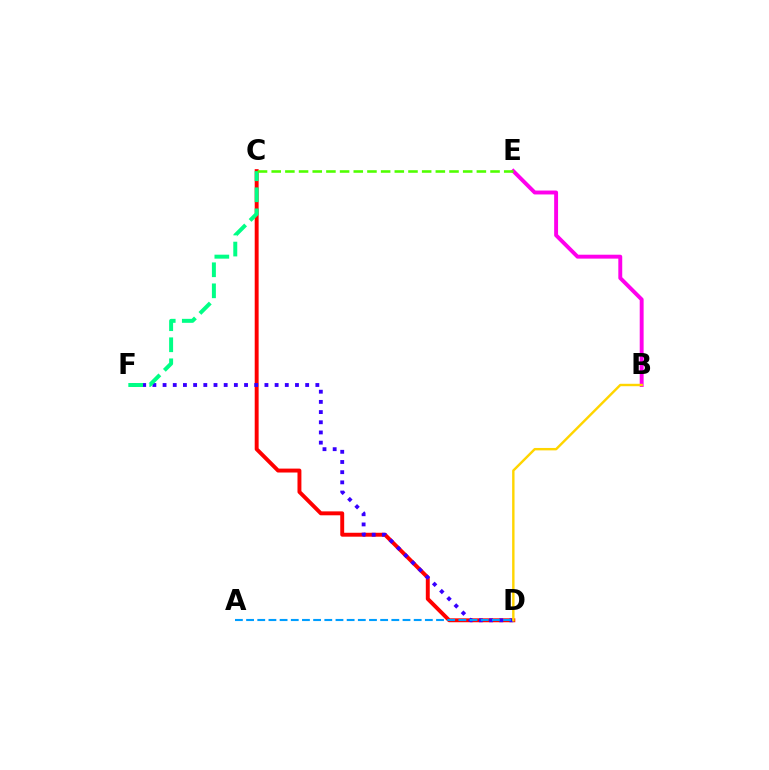{('C', 'D'): [{'color': '#ff0000', 'line_style': 'solid', 'thickness': 2.82}], ('D', 'F'): [{'color': '#3700ff', 'line_style': 'dotted', 'thickness': 2.77}], ('A', 'D'): [{'color': '#009eff', 'line_style': 'dashed', 'thickness': 1.52}], ('B', 'E'): [{'color': '#ff00ed', 'line_style': 'solid', 'thickness': 2.81}], ('B', 'D'): [{'color': '#ffd500', 'line_style': 'solid', 'thickness': 1.74}], ('C', 'F'): [{'color': '#00ff86', 'line_style': 'dashed', 'thickness': 2.86}], ('C', 'E'): [{'color': '#4fff00', 'line_style': 'dashed', 'thickness': 1.86}]}